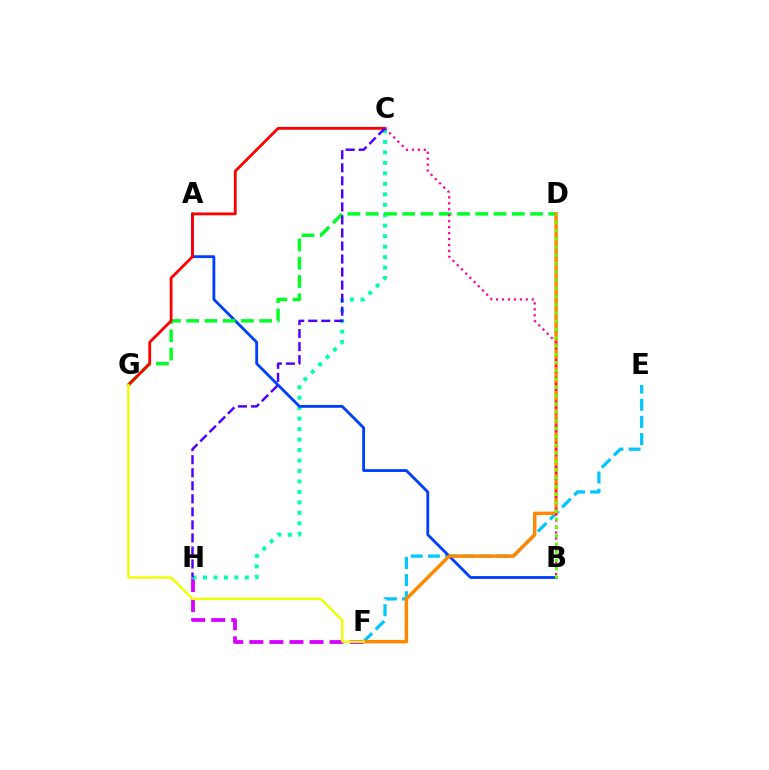{('F', 'H'): [{'color': '#d600ff', 'line_style': 'dashed', 'thickness': 2.73}], ('E', 'F'): [{'color': '#00c7ff', 'line_style': 'dashed', 'thickness': 2.33}], ('C', 'H'): [{'color': '#00ffaf', 'line_style': 'dotted', 'thickness': 2.85}, {'color': '#4f00ff', 'line_style': 'dashed', 'thickness': 1.77}], ('A', 'B'): [{'color': '#003fff', 'line_style': 'solid', 'thickness': 2.03}], ('D', 'G'): [{'color': '#00ff27', 'line_style': 'dashed', 'thickness': 2.48}], ('D', 'F'): [{'color': '#ff8800', 'line_style': 'solid', 'thickness': 2.49}], ('C', 'G'): [{'color': '#ff0000', 'line_style': 'solid', 'thickness': 2.02}], ('B', 'C'): [{'color': '#ff00a0', 'line_style': 'dotted', 'thickness': 1.62}], ('F', 'G'): [{'color': '#eeff00', 'line_style': 'solid', 'thickness': 1.73}], ('B', 'D'): [{'color': '#66ff00', 'line_style': 'dotted', 'thickness': 2.24}]}